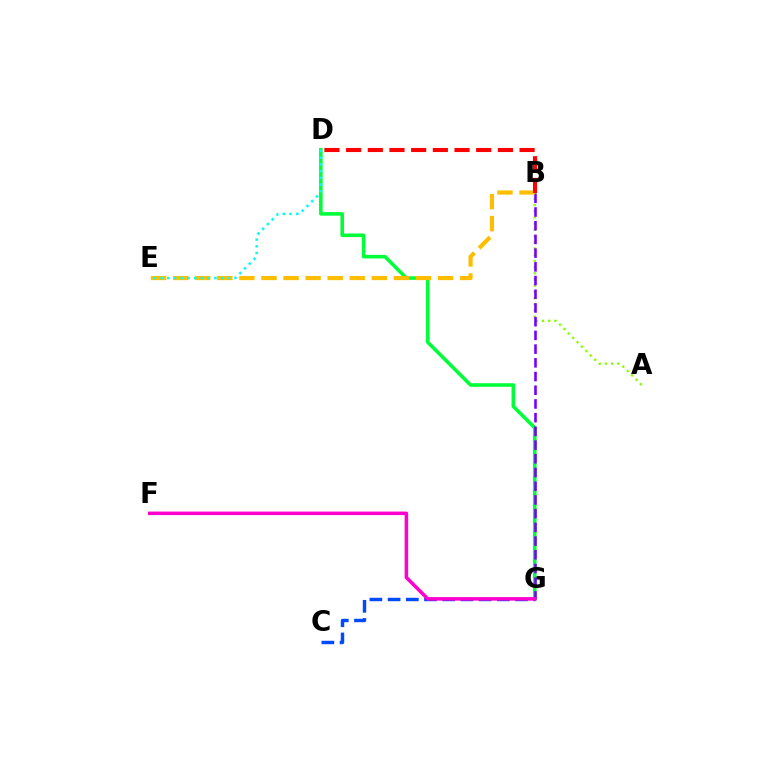{('A', 'B'): [{'color': '#84ff00', 'line_style': 'dotted', 'thickness': 1.69}], ('D', 'G'): [{'color': '#00ff39', 'line_style': 'solid', 'thickness': 2.57}], ('B', 'G'): [{'color': '#7200ff', 'line_style': 'dashed', 'thickness': 1.86}], ('C', 'G'): [{'color': '#004bff', 'line_style': 'dashed', 'thickness': 2.47}], ('F', 'G'): [{'color': '#ff00cf', 'line_style': 'solid', 'thickness': 2.55}], ('B', 'E'): [{'color': '#ffbd00', 'line_style': 'dashed', 'thickness': 3.0}], ('D', 'E'): [{'color': '#00fff6', 'line_style': 'dotted', 'thickness': 1.83}], ('B', 'D'): [{'color': '#ff0000', 'line_style': 'dashed', 'thickness': 2.95}]}